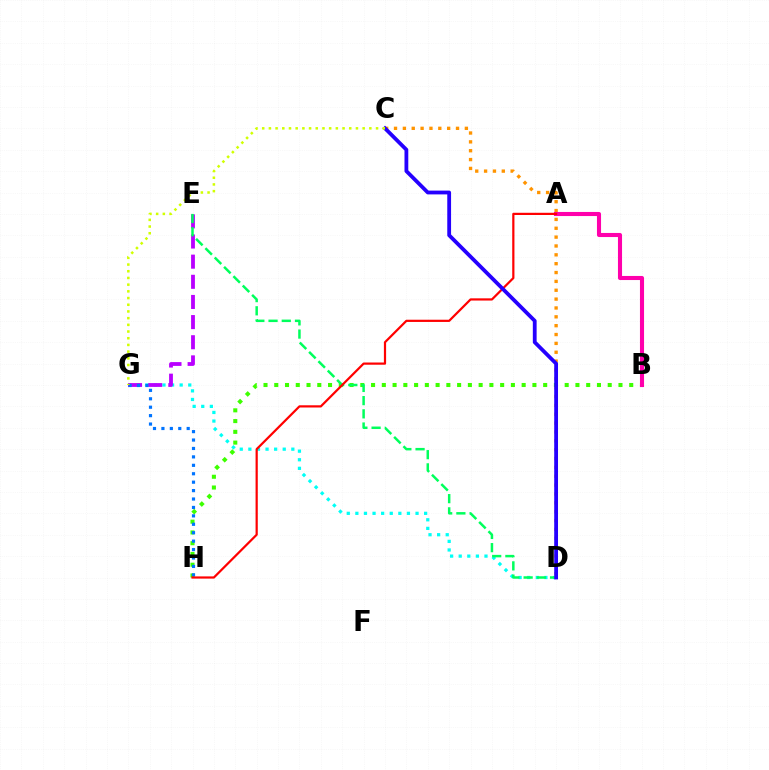{('C', 'D'): [{'color': '#ff9400', 'line_style': 'dotted', 'thickness': 2.41}, {'color': '#2500ff', 'line_style': 'solid', 'thickness': 2.73}], ('D', 'G'): [{'color': '#00fff6', 'line_style': 'dotted', 'thickness': 2.34}], ('E', 'G'): [{'color': '#b900ff', 'line_style': 'dashed', 'thickness': 2.74}], ('B', 'H'): [{'color': '#3dff00', 'line_style': 'dotted', 'thickness': 2.92}], ('G', 'H'): [{'color': '#0074ff', 'line_style': 'dotted', 'thickness': 2.29}], ('A', 'B'): [{'color': '#ff00ac', 'line_style': 'solid', 'thickness': 2.94}], ('D', 'E'): [{'color': '#00ff5c', 'line_style': 'dashed', 'thickness': 1.79}], ('A', 'H'): [{'color': '#ff0000', 'line_style': 'solid', 'thickness': 1.59}], ('C', 'G'): [{'color': '#d1ff00', 'line_style': 'dotted', 'thickness': 1.82}]}